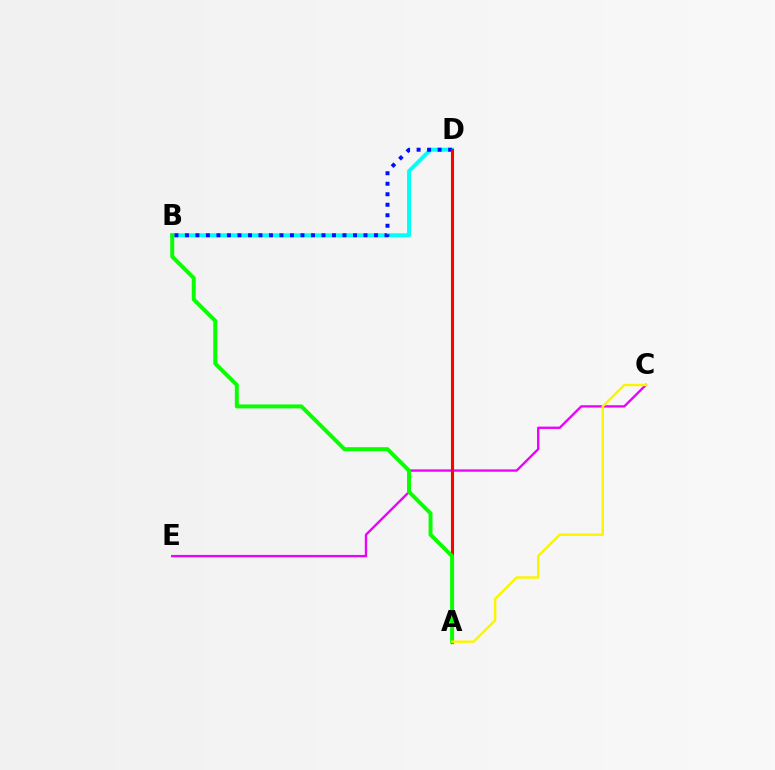{('B', 'D'): [{'color': '#00fff6', 'line_style': 'solid', 'thickness': 2.87}, {'color': '#0010ff', 'line_style': 'dotted', 'thickness': 2.85}], ('C', 'E'): [{'color': '#ee00ff', 'line_style': 'solid', 'thickness': 1.69}], ('A', 'D'): [{'color': '#ff0000', 'line_style': 'solid', 'thickness': 2.23}], ('A', 'B'): [{'color': '#08ff00', 'line_style': 'solid', 'thickness': 2.84}], ('A', 'C'): [{'color': '#fcf500', 'line_style': 'solid', 'thickness': 1.75}]}